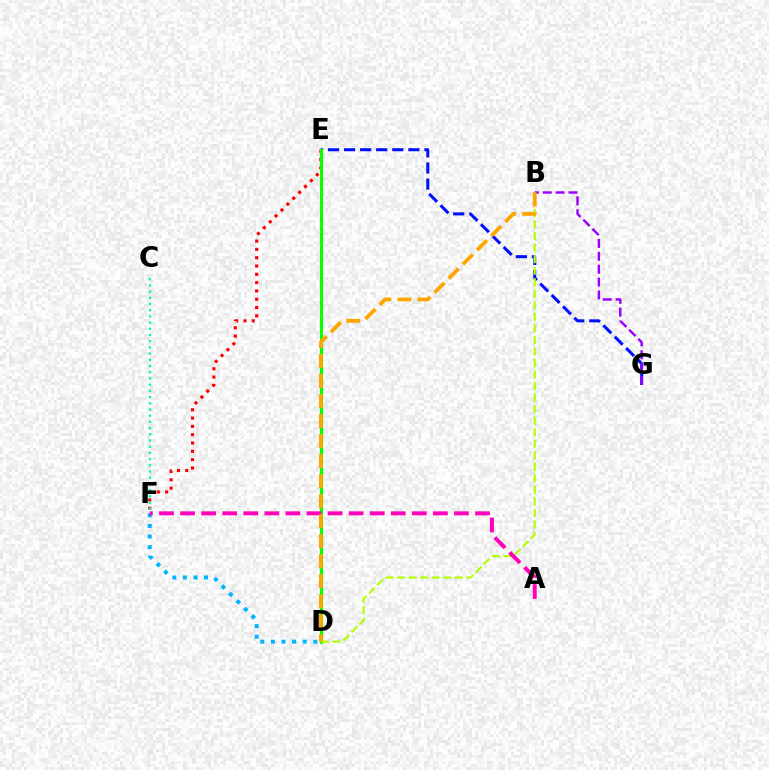{('D', 'F'): [{'color': '#00b5ff', 'line_style': 'dotted', 'thickness': 2.88}], ('E', 'G'): [{'color': '#0010ff', 'line_style': 'dashed', 'thickness': 2.18}], ('E', 'F'): [{'color': '#ff0000', 'line_style': 'dotted', 'thickness': 2.26}], ('C', 'F'): [{'color': '#00ff9d', 'line_style': 'dotted', 'thickness': 1.69}], ('D', 'E'): [{'color': '#08ff00', 'line_style': 'solid', 'thickness': 2.25}], ('B', 'G'): [{'color': '#9b00ff', 'line_style': 'dashed', 'thickness': 1.75}], ('B', 'D'): [{'color': '#b3ff00', 'line_style': 'dashed', 'thickness': 1.57}, {'color': '#ffa500', 'line_style': 'dashed', 'thickness': 2.72}], ('A', 'F'): [{'color': '#ff00bd', 'line_style': 'dashed', 'thickness': 2.86}]}